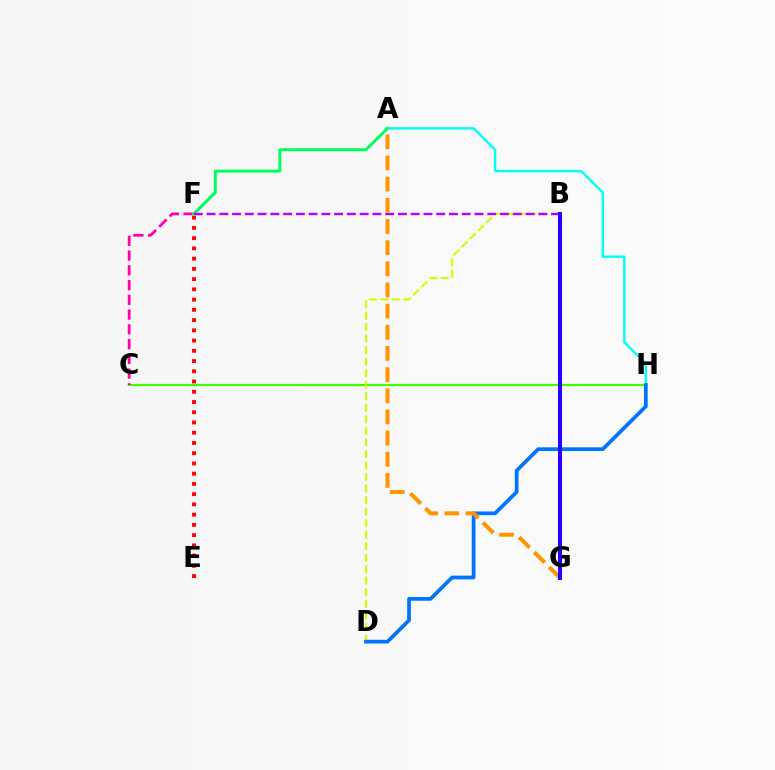{('E', 'F'): [{'color': '#ff0000', 'line_style': 'dotted', 'thickness': 2.78}], ('C', 'H'): [{'color': '#3dff00', 'line_style': 'solid', 'thickness': 1.57}], ('A', 'H'): [{'color': '#00fff6', 'line_style': 'solid', 'thickness': 1.74}], ('C', 'F'): [{'color': '#ff00ac', 'line_style': 'dashed', 'thickness': 2.0}], ('B', 'D'): [{'color': '#d1ff00', 'line_style': 'dashed', 'thickness': 1.57}], ('A', 'F'): [{'color': '#00ff5c', 'line_style': 'solid', 'thickness': 2.16}], ('D', 'H'): [{'color': '#0074ff', 'line_style': 'solid', 'thickness': 2.69}], ('B', 'F'): [{'color': '#b900ff', 'line_style': 'dashed', 'thickness': 1.73}], ('A', 'G'): [{'color': '#ff9400', 'line_style': 'dashed', 'thickness': 2.88}], ('B', 'G'): [{'color': '#2500ff', 'line_style': 'solid', 'thickness': 2.92}]}